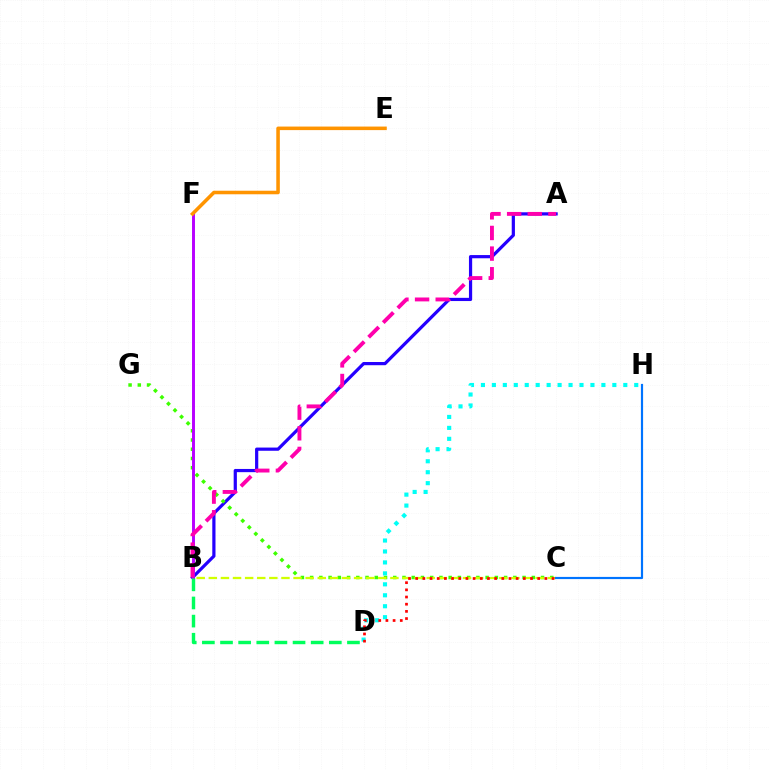{('A', 'B'): [{'color': '#2500ff', 'line_style': 'solid', 'thickness': 2.31}, {'color': '#ff00ac', 'line_style': 'dashed', 'thickness': 2.8}], ('C', 'G'): [{'color': '#3dff00', 'line_style': 'dotted', 'thickness': 2.51}], ('B', 'F'): [{'color': '#b900ff', 'line_style': 'solid', 'thickness': 2.12}], ('B', 'C'): [{'color': '#d1ff00', 'line_style': 'dashed', 'thickness': 1.64}], ('E', 'F'): [{'color': '#ff9400', 'line_style': 'solid', 'thickness': 2.55}], ('D', 'H'): [{'color': '#00fff6', 'line_style': 'dotted', 'thickness': 2.98}], ('C', 'H'): [{'color': '#0074ff', 'line_style': 'solid', 'thickness': 1.57}], ('C', 'D'): [{'color': '#ff0000', 'line_style': 'dotted', 'thickness': 1.95}], ('B', 'D'): [{'color': '#00ff5c', 'line_style': 'dashed', 'thickness': 2.46}]}